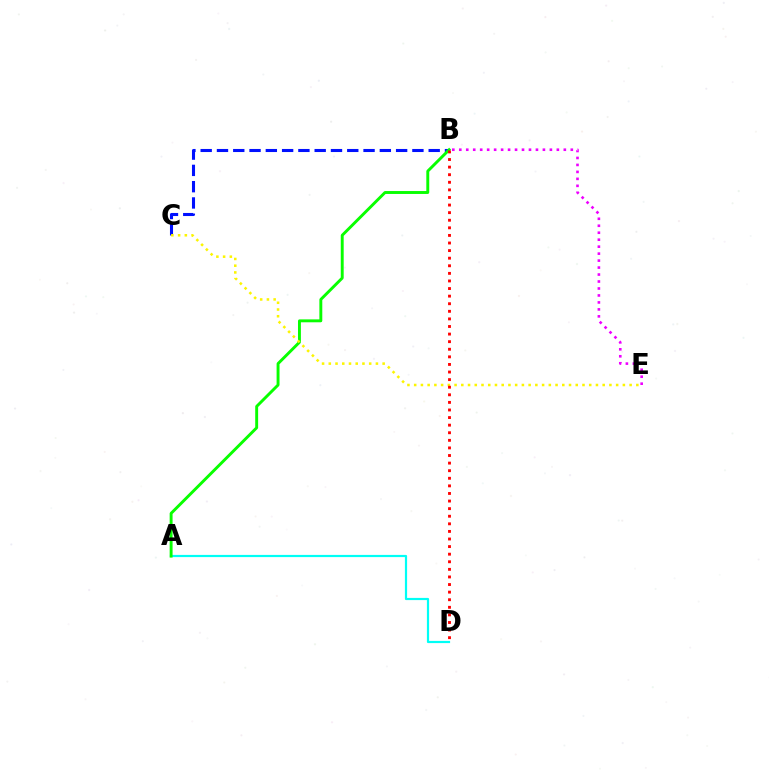{('B', 'C'): [{'color': '#0010ff', 'line_style': 'dashed', 'thickness': 2.21}], ('A', 'D'): [{'color': '#00fff6', 'line_style': 'solid', 'thickness': 1.58}], ('B', 'E'): [{'color': '#ee00ff', 'line_style': 'dotted', 'thickness': 1.89}], ('A', 'B'): [{'color': '#08ff00', 'line_style': 'solid', 'thickness': 2.1}], ('C', 'E'): [{'color': '#fcf500', 'line_style': 'dotted', 'thickness': 1.83}], ('B', 'D'): [{'color': '#ff0000', 'line_style': 'dotted', 'thickness': 2.06}]}